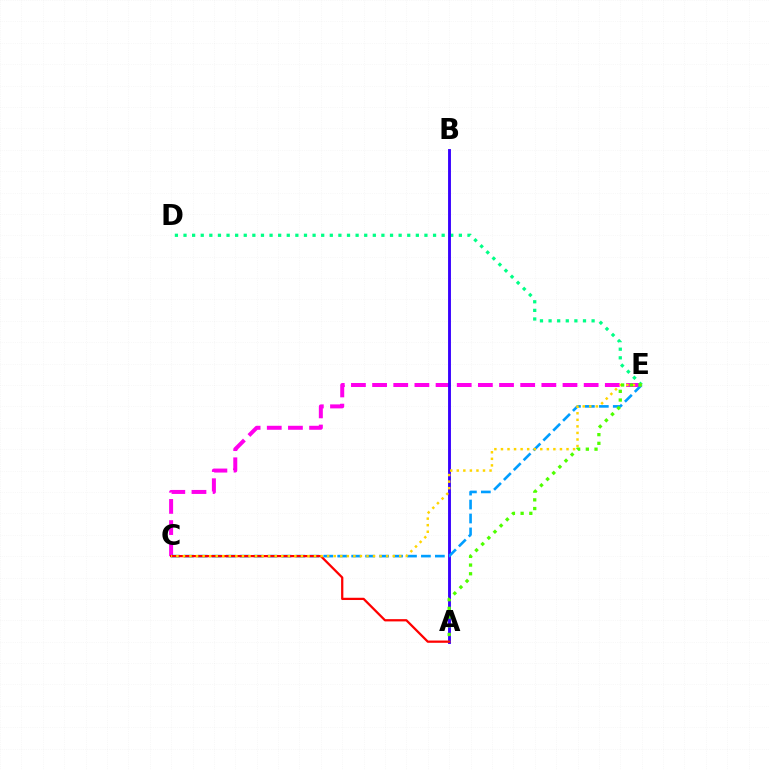{('C', 'E'): [{'color': '#ff00ed', 'line_style': 'dashed', 'thickness': 2.87}, {'color': '#009eff', 'line_style': 'dashed', 'thickness': 1.89}, {'color': '#ffd500', 'line_style': 'dotted', 'thickness': 1.78}], ('D', 'E'): [{'color': '#00ff86', 'line_style': 'dotted', 'thickness': 2.34}], ('A', 'B'): [{'color': '#3700ff', 'line_style': 'solid', 'thickness': 2.07}], ('A', 'C'): [{'color': '#ff0000', 'line_style': 'solid', 'thickness': 1.62}], ('A', 'E'): [{'color': '#4fff00', 'line_style': 'dotted', 'thickness': 2.36}]}